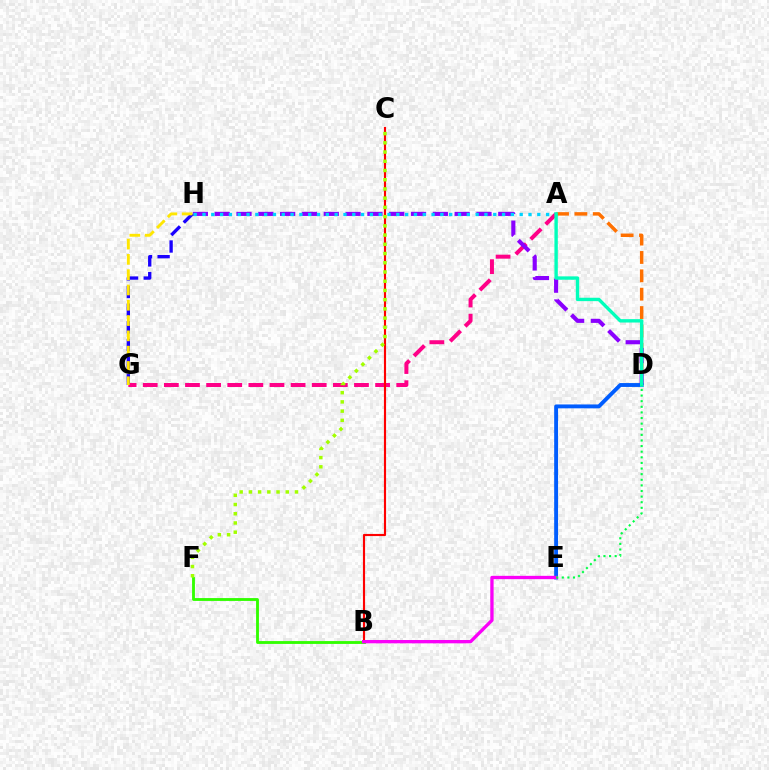{('A', 'G'): [{'color': '#ff0088', 'line_style': 'dashed', 'thickness': 2.87}], ('B', 'C'): [{'color': '#ff0000', 'line_style': 'solid', 'thickness': 1.54}], ('A', 'D'): [{'color': '#ff7000', 'line_style': 'dashed', 'thickness': 2.49}, {'color': '#00ffbb', 'line_style': 'solid', 'thickness': 2.43}], ('B', 'F'): [{'color': '#31ff00', 'line_style': 'solid', 'thickness': 2.05}], ('D', 'H'): [{'color': '#8a00ff', 'line_style': 'dashed', 'thickness': 2.96}], ('G', 'H'): [{'color': '#1900ff', 'line_style': 'dashed', 'thickness': 2.4}, {'color': '#ffe600', 'line_style': 'dashed', 'thickness': 2.08}], ('D', 'E'): [{'color': '#005dff', 'line_style': 'solid', 'thickness': 2.79}, {'color': '#00ff45', 'line_style': 'dotted', 'thickness': 1.53}], ('B', 'E'): [{'color': '#fa00f9', 'line_style': 'solid', 'thickness': 2.39}], ('A', 'H'): [{'color': '#00d3ff', 'line_style': 'dotted', 'thickness': 2.39}], ('C', 'F'): [{'color': '#a2ff00', 'line_style': 'dotted', 'thickness': 2.51}]}